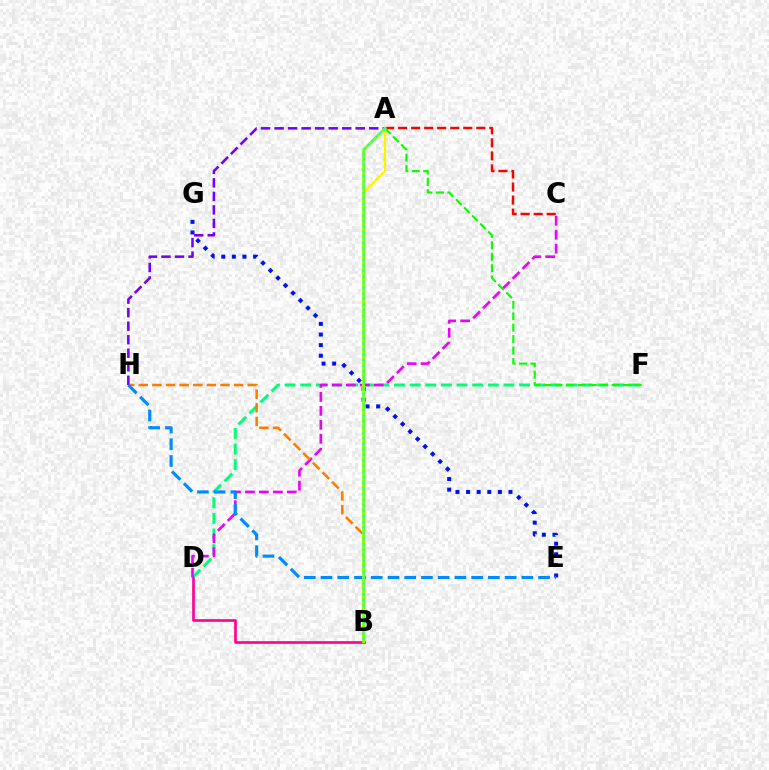{('D', 'F'): [{'color': '#00ff74', 'line_style': 'dashed', 'thickness': 2.12}], ('E', 'G'): [{'color': '#0010ff', 'line_style': 'dotted', 'thickness': 2.88}], ('C', 'D'): [{'color': '#ee00ff', 'line_style': 'dashed', 'thickness': 1.9}], ('A', 'F'): [{'color': '#08ff00', 'line_style': 'dashed', 'thickness': 1.55}], ('A', 'C'): [{'color': '#ff0000', 'line_style': 'dashed', 'thickness': 1.77}], ('B', 'H'): [{'color': '#ff7c00', 'line_style': 'dashed', 'thickness': 1.85}], ('A', 'H'): [{'color': '#7200ff', 'line_style': 'dashed', 'thickness': 1.84}], ('A', 'B'): [{'color': '#fcf500', 'line_style': 'solid', 'thickness': 1.66}, {'color': '#84ff00', 'line_style': 'solid', 'thickness': 2.09}, {'color': '#00fff6', 'line_style': 'dotted', 'thickness': 1.51}], ('B', 'D'): [{'color': '#ff0094', 'line_style': 'solid', 'thickness': 1.9}], ('E', 'H'): [{'color': '#008cff', 'line_style': 'dashed', 'thickness': 2.27}]}